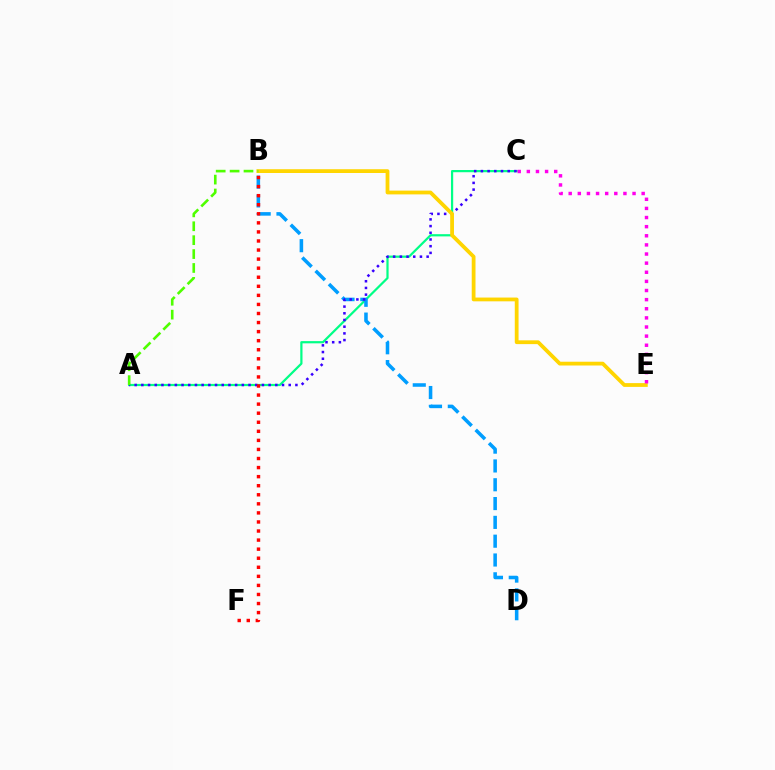{('A', 'C'): [{'color': '#00ff86', 'line_style': 'solid', 'thickness': 1.6}, {'color': '#3700ff', 'line_style': 'dotted', 'thickness': 1.82}], ('B', 'D'): [{'color': '#009eff', 'line_style': 'dashed', 'thickness': 2.56}], ('B', 'E'): [{'color': '#ffd500', 'line_style': 'solid', 'thickness': 2.72}], ('B', 'F'): [{'color': '#ff0000', 'line_style': 'dotted', 'thickness': 2.46}], ('A', 'B'): [{'color': '#4fff00', 'line_style': 'dashed', 'thickness': 1.89}], ('C', 'E'): [{'color': '#ff00ed', 'line_style': 'dotted', 'thickness': 2.48}]}